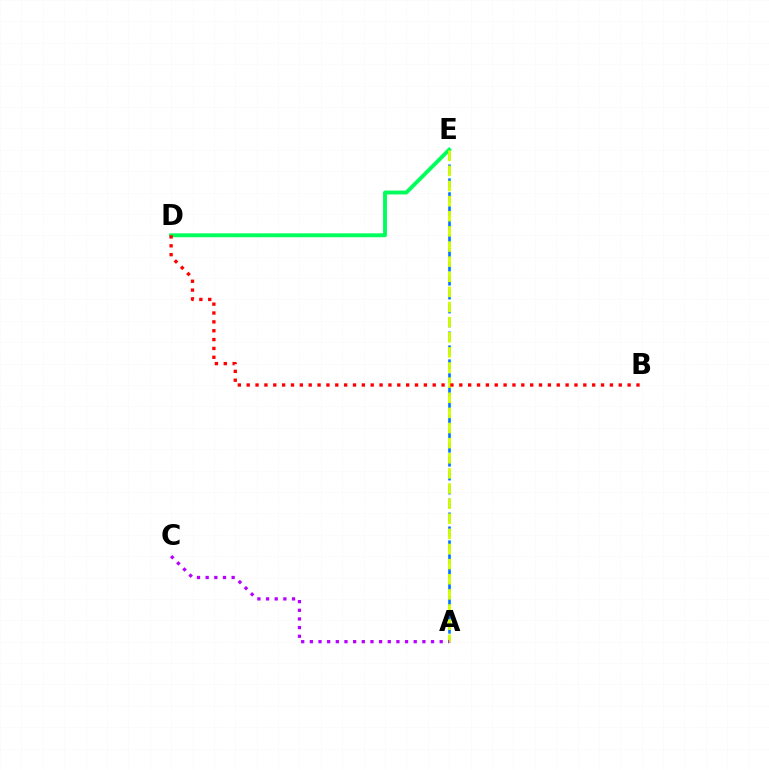{('A', 'E'): [{'color': '#0074ff', 'line_style': 'dashed', 'thickness': 1.89}, {'color': '#d1ff00', 'line_style': 'dashed', 'thickness': 2.05}], ('D', 'E'): [{'color': '#00ff5c', 'line_style': 'solid', 'thickness': 2.81}], ('B', 'D'): [{'color': '#ff0000', 'line_style': 'dotted', 'thickness': 2.41}], ('A', 'C'): [{'color': '#b900ff', 'line_style': 'dotted', 'thickness': 2.35}]}